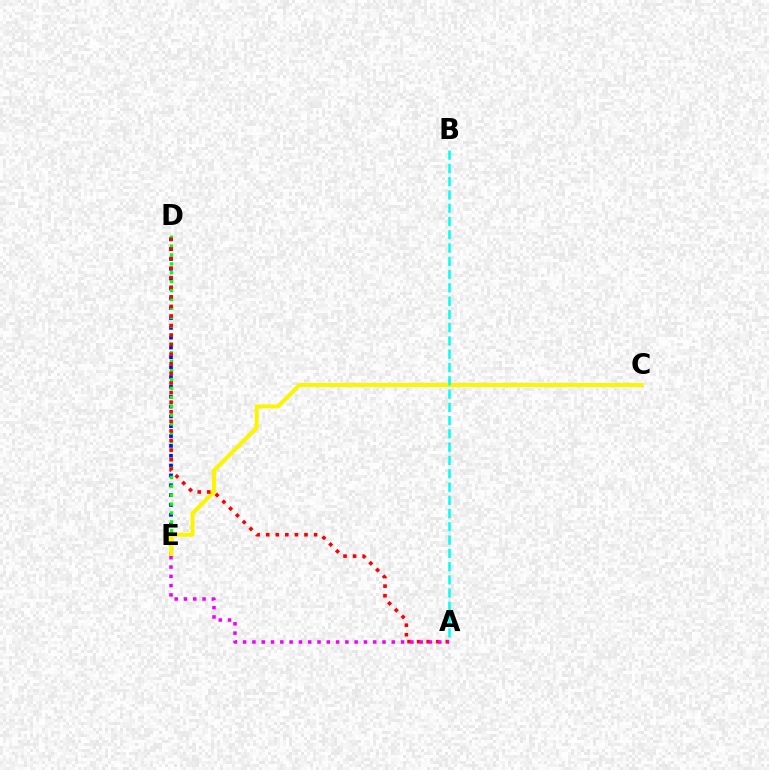{('D', 'E'): [{'color': '#0010ff', 'line_style': 'dotted', 'thickness': 2.67}, {'color': '#08ff00', 'line_style': 'dotted', 'thickness': 2.42}], ('C', 'E'): [{'color': '#fcf500', 'line_style': 'solid', 'thickness': 2.87}], ('A', 'B'): [{'color': '#00fff6', 'line_style': 'dashed', 'thickness': 1.8}], ('A', 'D'): [{'color': '#ff0000', 'line_style': 'dotted', 'thickness': 2.6}], ('A', 'E'): [{'color': '#ee00ff', 'line_style': 'dotted', 'thickness': 2.52}]}